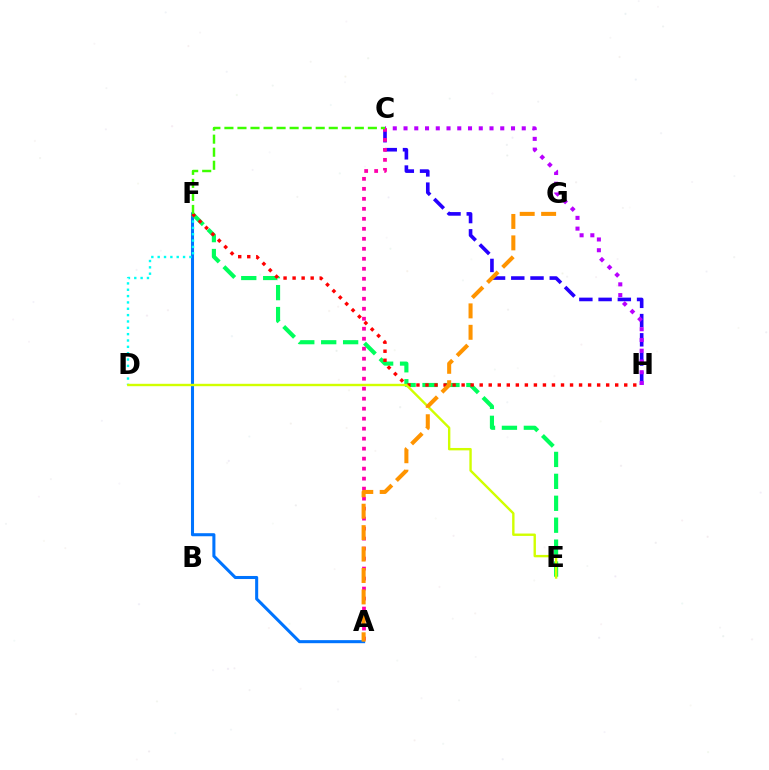{('A', 'F'): [{'color': '#0074ff', 'line_style': 'solid', 'thickness': 2.2}], ('D', 'F'): [{'color': '#00fff6', 'line_style': 'dotted', 'thickness': 1.72}], ('C', 'H'): [{'color': '#2500ff', 'line_style': 'dashed', 'thickness': 2.61}, {'color': '#b900ff', 'line_style': 'dotted', 'thickness': 2.92}], ('E', 'F'): [{'color': '#00ff5c', 'line_style': 'dashed', 'thickness': 2.98}], ('F', 'H'): [{'color': '#ff0000', 'line_style': 'dotted', 'thickness': 2.45}], ('D', 'E'): [{'color': '#d1ff00', 'line_style': 'solid', 'thickness': 1.72}], ('A', 'C'): [{'color': '#ff00ac', 'line_style': 'dotted', 'thickness': 2.72}], ('C', 'F'): [{'color': '#3dff00', 'line_style': 'dashed', 'thickness': 1.77}], ('A', 'G'): [{'color': '#ff9400', 'line_style': 'dashed', 'thickness': 2.91}]}